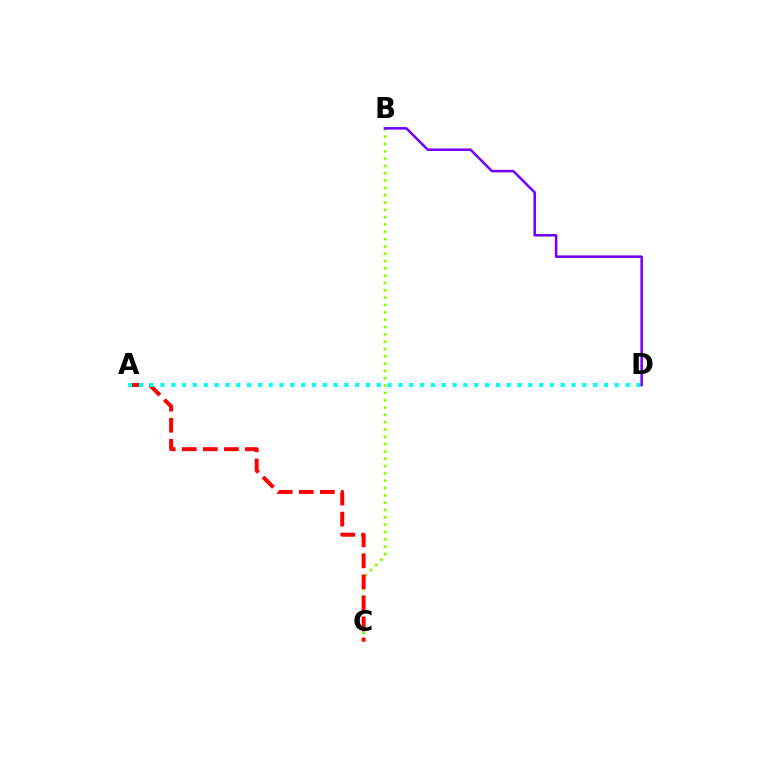{('B', 'C'): [{'color': '#84ff00', 'line_style': 'dotted', 'thickness': 1.99}], ('A', 'C'): [{'color': '#ff0000', 'line_style': 'dashed', 'thickness': 2.86}], ('A', 'D'): [{'color': '#00fff6', 'line_style': 'dotted', 'thickness': 2.94}], ('B', 'D'): [{'color': '#7200ff', 'line_style': 'solid', 'thickness': 1.83}]}